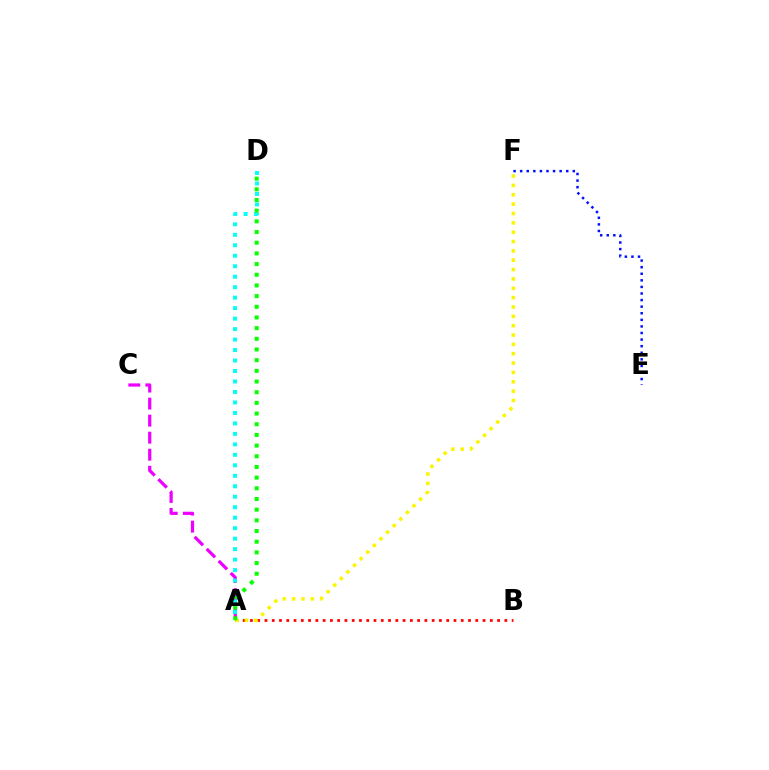{('A', 'C'): [{'color': '#ee00ff', 'line_style': 'dashed', 'thickness': 2.31}], ('A', 'D'): [{'color': '#00fff6', 'line_style': 'dotted', 'thickness': 2.85}, {'color': '#08ff00', 'line_style': 'dotted', 'thickness': 2.9}], ('A', 'B'): [{'color': '#ff0000', 'line_style': 'dotted', 'thickness': 1.98}], ('A', 'F'): [{'color': '#fcf500', 'line_style': 'dotted', 'thickness': 2.54}], ('E', 'F'): [{'color': '#0010ff', 'line_style': 'dotted', 'thickness': 1.79}]}